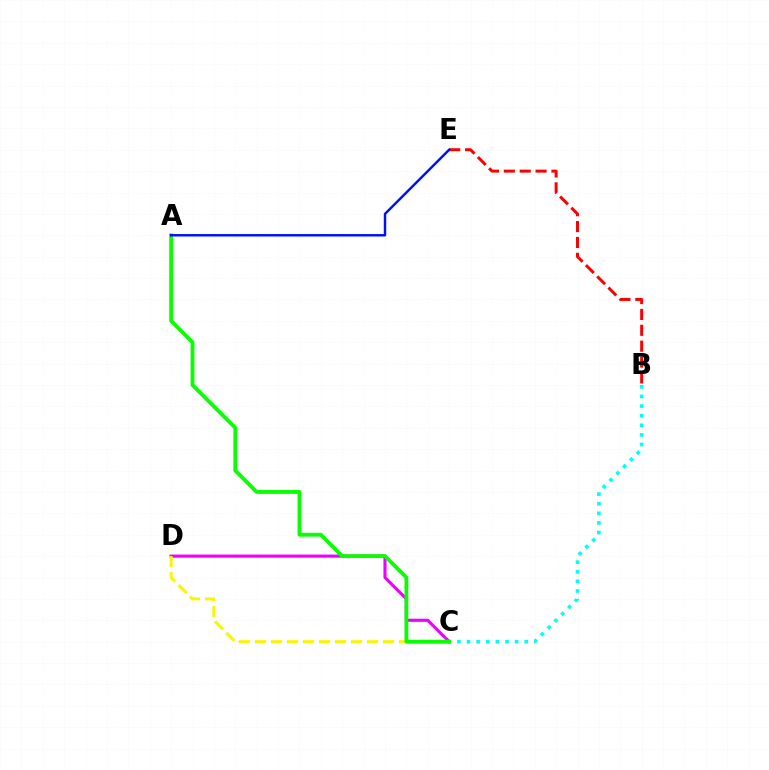{('C', 'D'): [{'color': '#ee00ff', 'line_style': 'solid', 'thickness': 2.25}, {'color': '#fcf500', 'line_style': 'dashed', 'thickness': 2.18}], ('B', 'E'): [{'color': '#ff0000', 'line_style': 'dashed', 'thickness': 2.16}], ('B', 'C'): [{'color': '#00fff6', 'line_style': 'dotted', 'thickness': 2.61}], ('A', 'C'): [{'color': '#08ff00', 'line_style': 'solid', 'thickness': 2.74}], ('A', 'E'): [{'color': '#0010ff', 'line_style': 'solid', 'thickness': 1.77}]}